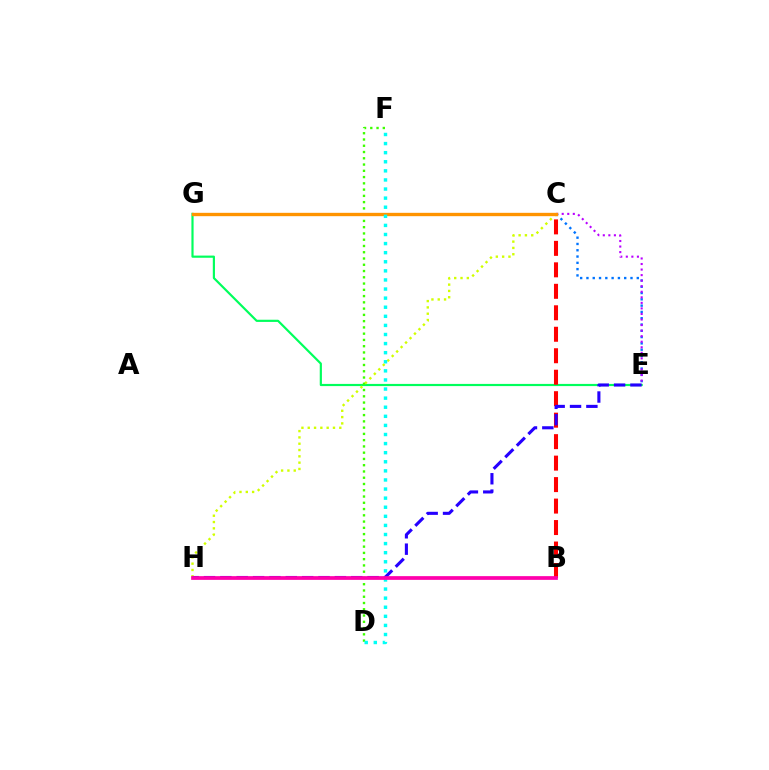{('E', 'G'): [{'color': '#00ff5c', 'line_style': 'solid', 'thickness': 1.57}], ('C', 'E'): [{'color': '#0074ff', 'line_style': 'dotted', 'thickness': 1.71}, {'color': '#b900ff', 'line_style': 'dotted', 'thickness': 1.51}], ('C', 'H'): [{'color': '#d1ff00', 'line_style': 'dotted', 'thickness': 1.71}], ('B', 'C'): [{'color': '#ff0000', 'line_style': 'dashed', 'thickness': 2.92}], ('E', 'H'): [{'color': '#2500ff', 'line_style': 'dashed', 'thickness': 2.22}], ('D', 'F'): [{'color': '#3dff00', 'line_style': 'dotted', 'thickness': 1.7}, {'color': '#00fff6', 'line_style': 'dotted', 'thickness': 2.47}], ('C', 'G'): [{'color': '#ff9400', 'line_style': 'solid', 'thickness': 2.42}], ('B', 'H'): [{'color': '#ff00ac', 'line_style': 'solid', 'thickness': 2.68}]}